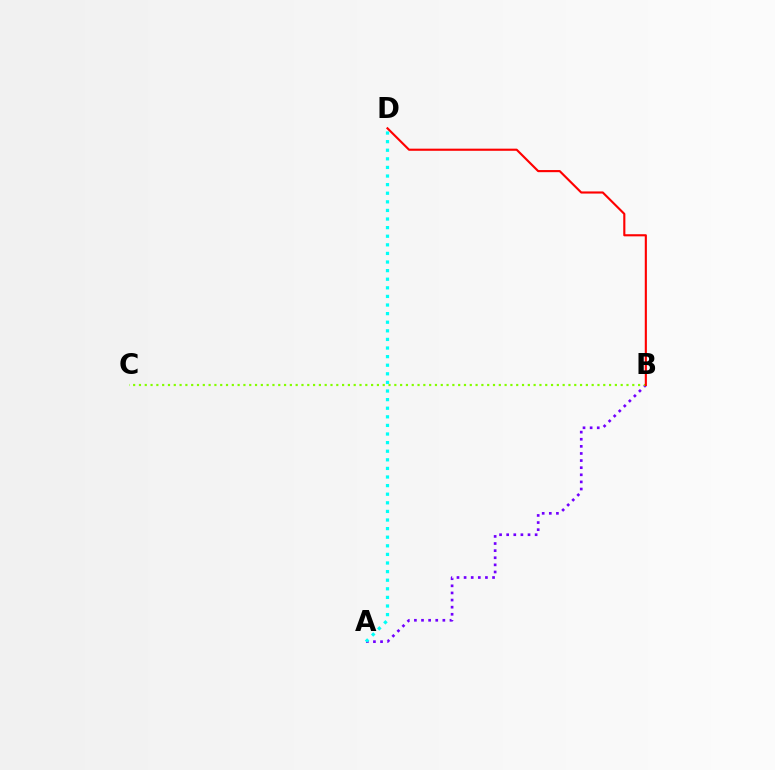{('A', 'B'): [{'color': '#7200ff', 'line_style': 'dotted', 'thickness': 1.93}], ('B', 'C'): [{'color': '#84ff00', 'line_style': 'dotted', 'thickness': 1.58}], ('B', 'D'): [{'color': '#ff0000', 'line_style': 'solid', 'thickness': 1.53}], ('A', 'D'): [{'color': '#00fff6', 'line_style': 'dotted', 'thickness': 2.34}]}